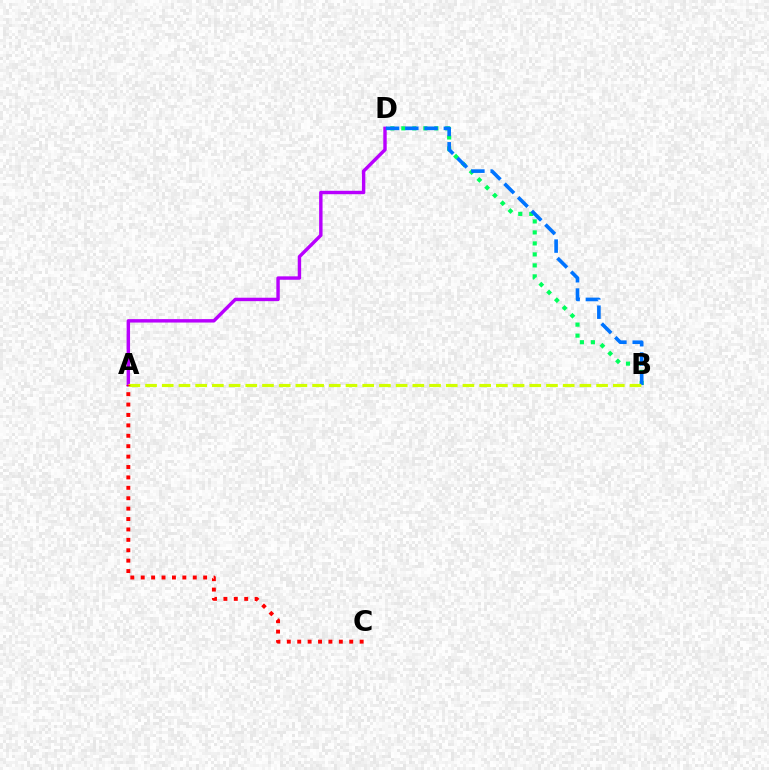{('B', 'D'): [{'color': '#00ff5c', 'line_style': 'dotted', 'thickness': 2.99}, {'color': '#0074ff', 'line_style': 'dashed', 'thickness': 2.62}], ('A', 'D'): [{'color': '#b900ff', 'line_style': 'solid', 'thickness': 2.46}], ('A', 'B'): [{'color': '#d1ff00', 'line_style': 'dashed', 'thickness': 2.27}], ('A', 'C'): [{'color': '#ff0000', 'line_style': 'dotted', 'thickness': 2.83}]}